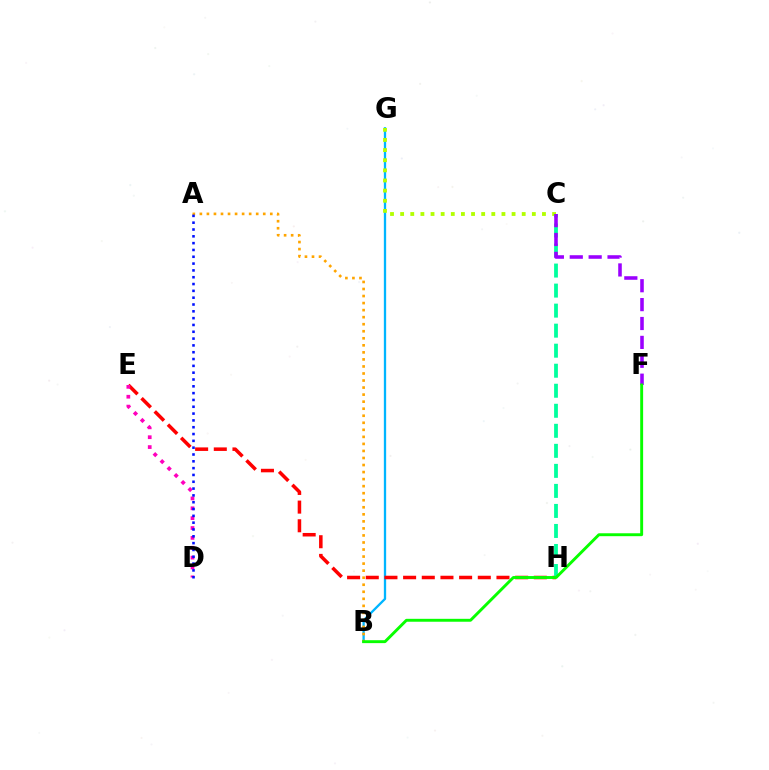{('B', 'G'): [{'color': '#00b5ff', 'line_style': 'solid', 'thickness': 1.66}], ('E', 'H'): [{'color': '#ff0000', 'line_style': 'dashed', 'thickness': 2.54}], ('C', 'G'): [{'color': '#b3ff00', 'line_style': 'dotted', 'thickness': 2.75}], ('A', 'B'): [{'color': '#ffa500', 'line_style': 'dotted', 'thickness': 1.91}], ('D', 'E'): [{'color': '#ff00bd', 'line_style': 'dotted', 'thickness': 2.68}], ('C', 'H'): [{'color': '#00ff9d', 'line_style': 'dashed', 'thickness': 2.72}], ('C', 'F'): [{'color': '#9b00ff', 'line_style': 'dashed', 'thickness': 2.57}], ('A', 'D'): [{'color': '#0010ff', 'line_style': 'dotted', 'thickness': 1.85}], ('B', 'F'): [{'color': '#08ff00', 'line_style': 'solid', 'thickness': 2.1}]}